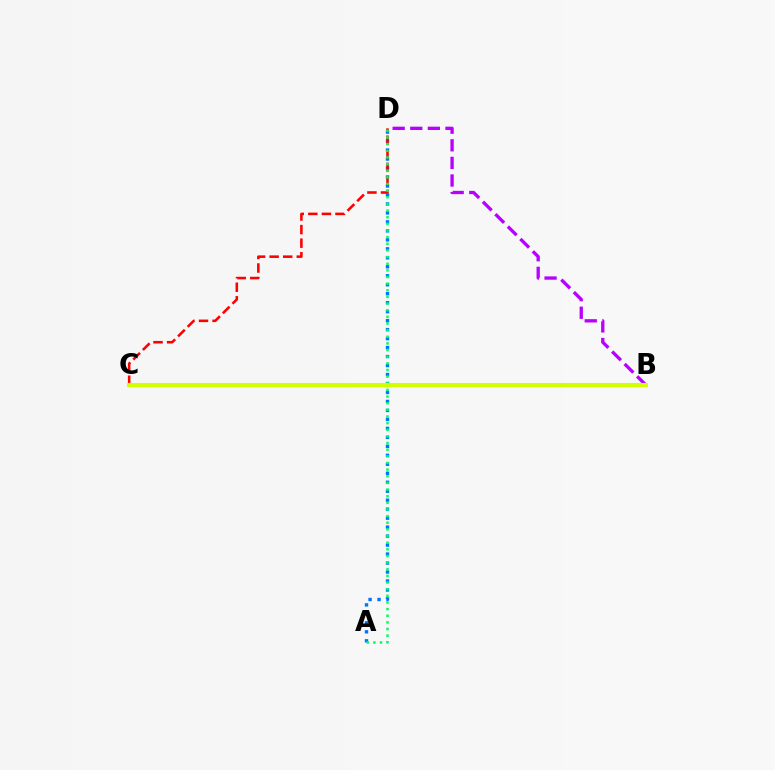{('A', 'D'): [{'color': '#0074ff', 'line_style': 'dotted', 'thickness': 2.44}, {'color': '#00ff5c', 'line_style': 'dotted', 'thickness': 1.8}], ('C', 'D'): [{'color': '#ff0000', 'line_style': 'dashed', 'thickness': 1.84}], ('B', 'D'): [{'color': '#b900ff', 'line_style': 'dashed', 'thickness': 2.39}], ('B', 'C'): [{'color': '#d1ff00', 'line_style': 'solid', 'thickness': 2.96}]}